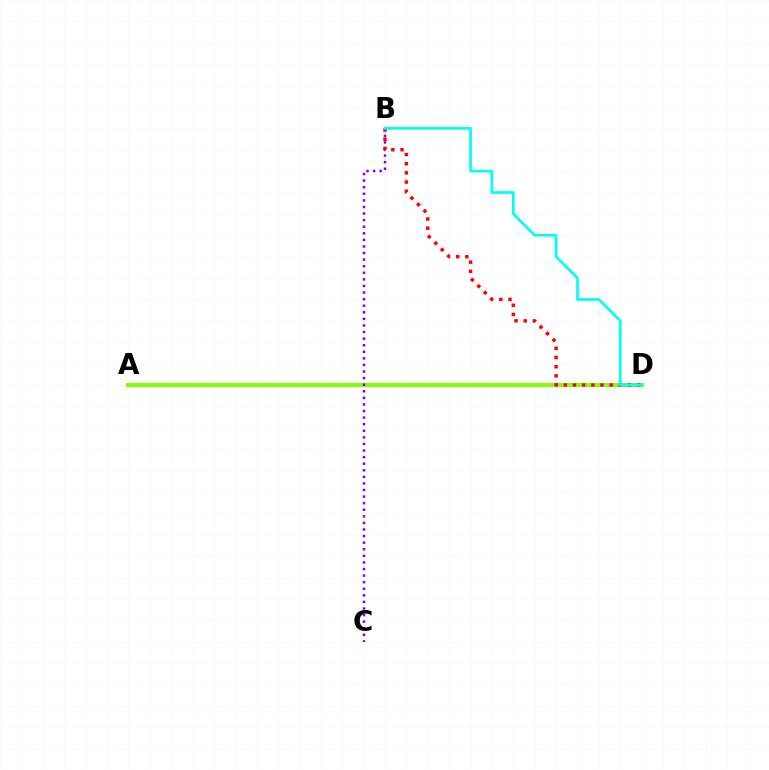{('A', 'D'): [{'color': '#84ff00', 'line_style': 'solid', 'thickness': 2.87}], ('B', 'C'): [{'color': '#7200ff', 'line_style': 'dotted', 'thickness': 1.79}], ('B', 'D'): [{'color': '#ff0000', 'line_style': 'dotted', 'thickness': 2.49}, {'color': '#00fff6', 'line_style': 'solid', 'thickness': 1.93}]}